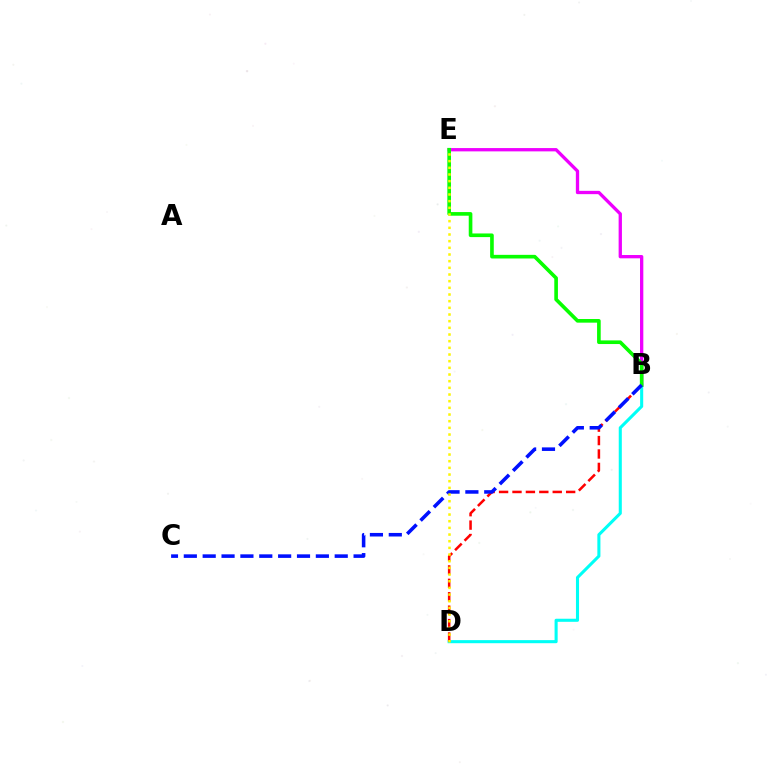{('B', 'E'): [{'color': '#ee00ff', 'line_style': 'solid', 'thickness': 2.38}, {'color': '#08ff00', 'line_style': 'solid', 'thickness': 2.62}], ('B', 'D'): [{'color': '#00fff6', 'line_style': 'solid', 'thickness': 2.22}, {'color': '#ff0000', 'line_style': 'dashed', 'thickness': 1.82}], ('B', 'C'): [{'color': '#0010ff', 'line_style': 'dashed', 'thickness': 2.56}], ('D', 'E'): [{'color': '#fcf500', 'line_style': 'dotted', 'thickness': 1.81}]}